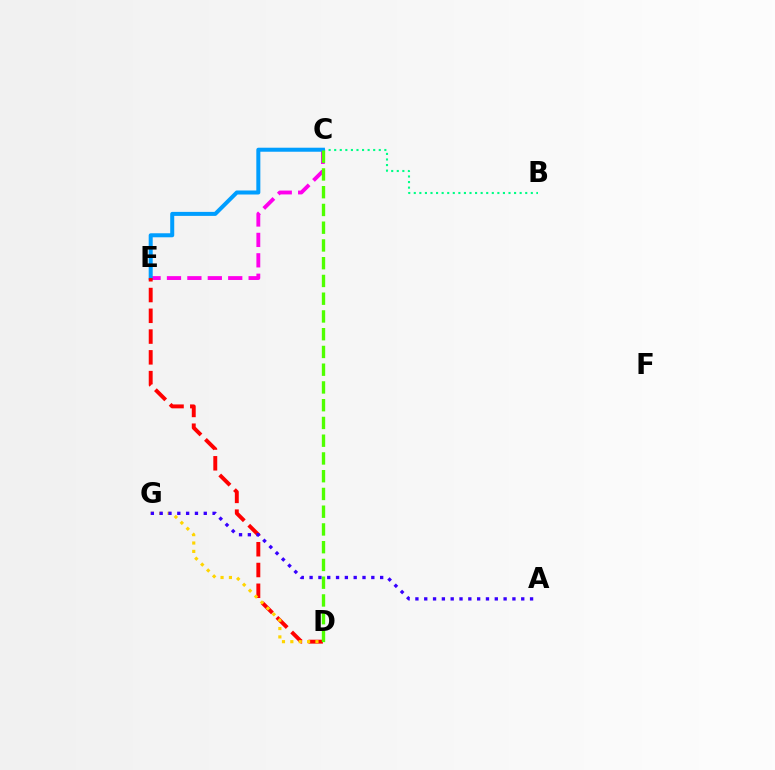{('B', 'C'): [{'color': '#00ff86', 'line_style': 'dotted', 'thickness': 1.51}], ('C', 'E'): [{'color': '#ff00ed', 'line_style': 'dashed', 'thickness': 2.77}, {'color': '#009eff', 'line_style': 'solid', 'thickness': 2.89}], ('D', 'E'): [{'color': '#ff0000', 'line_style': 'dashed', 'thickness': 2.82}], ('D', 'G'): [{'color': '#ffd500', 'line_style': 'dotted', 'thickness': 2.27}], ('C', 'D'): [{'color': '#4fff00', 'line_style': 'dashed', 'thickness': 2.41}], ('A', 'G'): [{'color': '#3700ff', 'line_style': 'dotted', 'thickness': 2.4}]}